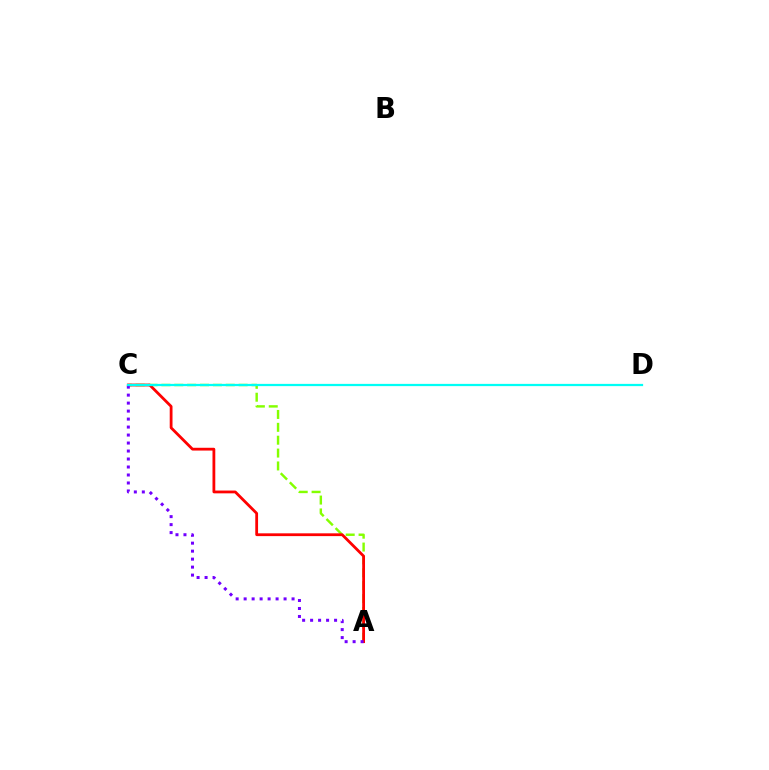{('A', 'C'): [{'color': '#84ff00', 'line_style': 'dashed', 'thickness': 1.75}, {'color': '#ff0000', 'line_style': 'solid', 'thickness': 2.01}, {'color': '#7200ff', 'line_style': 'dotted', 'thickness': 2.17}], ('C', 'D'): [{'color': '#00fff6', 'line_style': 'solid', 'thickness': 1.61}]}